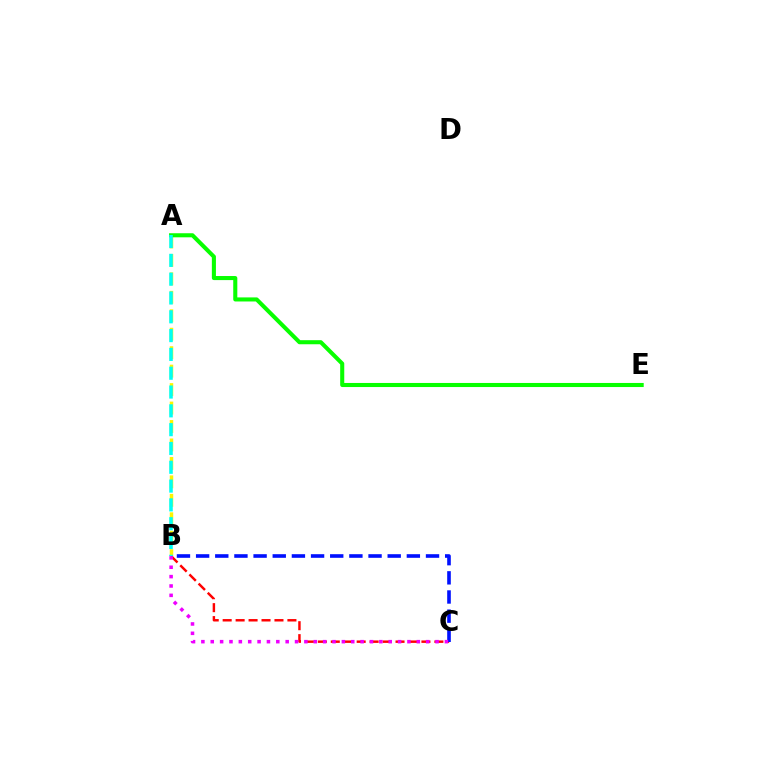{('A', 'B'): [{'color': '#fcf500', 'line_style': 'dashed', 'thickness': 2.51}, {'color': '#00fff6', 'line_style': 'dashed', 'thickness': 2.56}], ('B', 'C'): [{'color': '#ff0000', 'line_style': 'dashed', 'thickness': 1.76}, {'color': '#0010ff', 'line_style': 'dashed', 'thickness': 2.6}, {'color': '#ee00ff', 'line_style': 'dotted', 'thickness': 2.54}], ('A', 'E'): [{'color': '#08ff00', 'line_style': 'solid', 'thickness': 2.93}]}